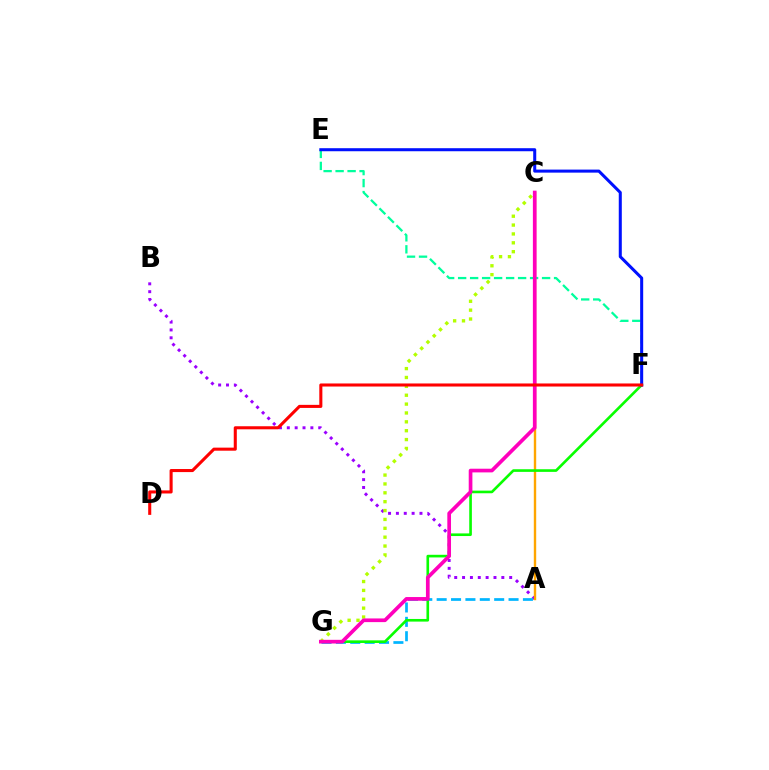{('A', 'B'): [{'color': '#9b00ff', 'line_style': 'dotted', 'thickness': 2.13}], ('A', 'C'): [{'color': '#ffa500', 'line_style': 'solid', 'thickness': 1.73}], ('A', 'G'): [{'color': '#00b5ff', 'line_style': 'dashed', 'thickness': 1.95}], ('E', 'F'): [{'color': '#00ff9d', 'line_style': 'dashed', 'thickness': 1.63}, {'color': '#0010ff', 'line_style': 'solid', 'thickness': 2.19}], ('F', 'G'): [{'color': '#08ff00', 'line_style': 'solid', 'thickness': 1.9}], ('C', 'G'): [{'color': '#b3ff00', 'line_style': 'dotted', 'thickness': 2.41}, {'color': '#ff00bd', 'line_style': 'solid', 'thickness': 2.65}], ('D', 'F'): [{'color': '#ff0000', 'line_style': 'solid', 'thickness': 2.21}]}